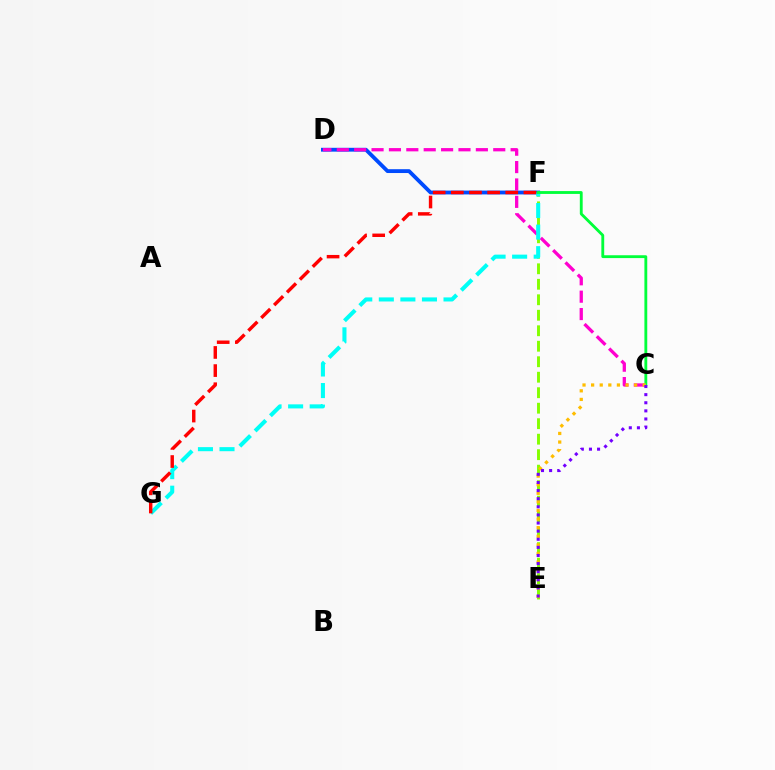{('D', 'F'): [{'color': '#004bff', 'line_style': 'solid', 'thickness': 2.76}], ('E', 'F'): [{'color': '#84ff00', 'line_style': 'dashed', 'thickness': 2.1}], ('C', 'D'): [{'color': '#ff00cf', 'line_style': 'dashed', 'thickness': 2.36}], ('F', 'G'): [{'color': '#00fff6', 'line_style': 'dashed', 'thickness': 2.93}, {'color': '#ff0000', 'line_style': 'dashed', 'thickness': 2.46}], ('C', 'F'): [{'color': '#00ff39', 'line_style': 'solid', 'thickness': 2.05}], ('C', 'E'): [{'color': '#ffbd00', 'line_style': 'dotted', 'thickness': 2.34}, {'color': '#7200ff', 'line_style': 'dotted', 'thickness': 2.2}]}